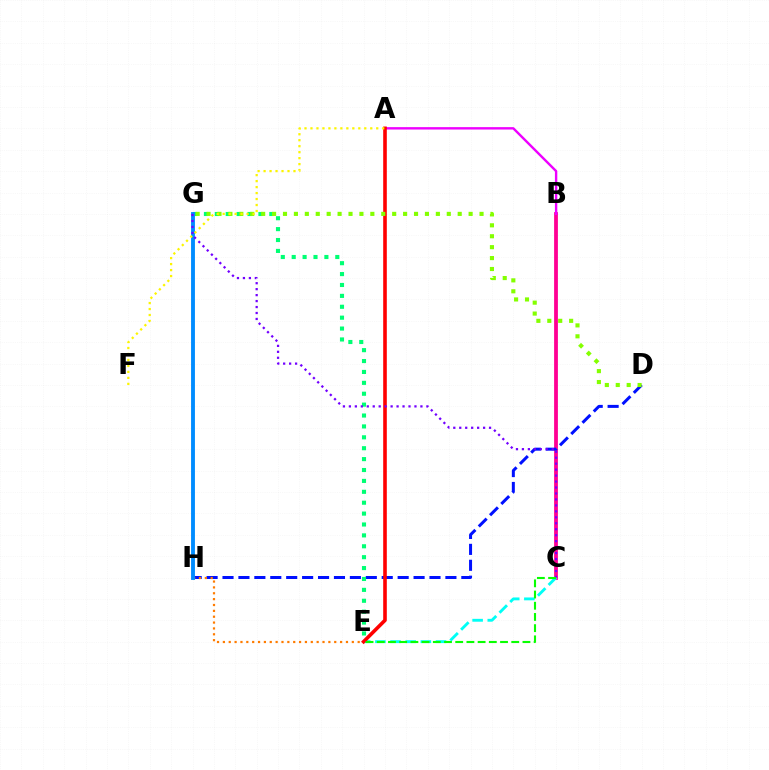{('B', 'C'): [{'color': '#ff0094', 'line_style': 'solid', 'thickness': 2.73}], ('D', 'H'): [{'color': '#0010ff', 'line_style': 'dashed', 'thickness': 2.16}], ('C', 'E'): [{'color': '#00fff6', 'line_style': 'dashed', 'thickness': 2.06}, {'color': '#08ff00', 'line_style': 'dashed', 'thickness': 1.52}], ('E', 'H'): [{'color': '#ff7c00', 'line_style': 'dotted', 'thickness': 1.59}], ('A', 'B'): [{'color': '#ee00ff', 'line_style': 'solid', 'thickness': 1.72}], ('A', 'E'): [{'color': '#ff0000', 'line_style': 'solid', 'thickness': 2.6}], ('E', 'G'): [{'color': '#00ff74', 'line_style': 'dotted', 'thickness': 2.96}], ('G', 'H'): [{'color': '#008cff', 'line_style': 'solid', 'thickness': 2.78}], ('D', 'G'): [{'color': '#84ff00', 'line_style': 'dotted', 'thickness': 2.97}], ('C', 'G'): [{'color': '#7200ff', 'line_style': 'dotted', 'thickness': 1.62}], ('A', 'F'): [{'color': '#fcf500', 'line_style': 'dotted', 'thickness': 1.62}]}